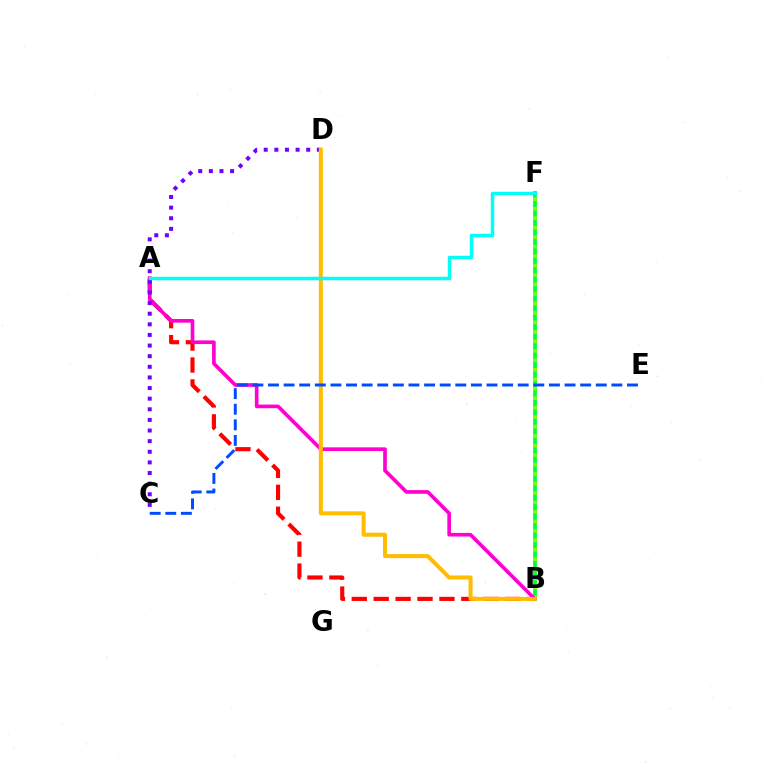{('A', 'B'): [{'color': '#ff0000', 'line_style': 'dashed', 'thickness': 2.98}, {'color': '#ff00cf', 'line_style': 'solid', 'thickness': 2.63}], ('B', 'F'): [{'color': '#00ff39', 'line_style': 'solid', 'thickness': 2.74}, {'color': '#84ff00', 'line_style': 'dotted', 'thickness': 2.57}], ('C', 'D'): [{'color': '#7200ff', 'line_style': 'dotted', 'thickness': 2.89}], ('B', 'D'): [{'color': '#ffbd00', 'line_style': 'solid', 'thickness': 2.89}], ('A', 'F'): [{'color': '#00fff6', 'line_style': 'solid', 'thickness': 2.5}], ('C', 'E'): [{'color': '#004bff', 'line_style': 'dashed', 'thickness': 2.12}]}